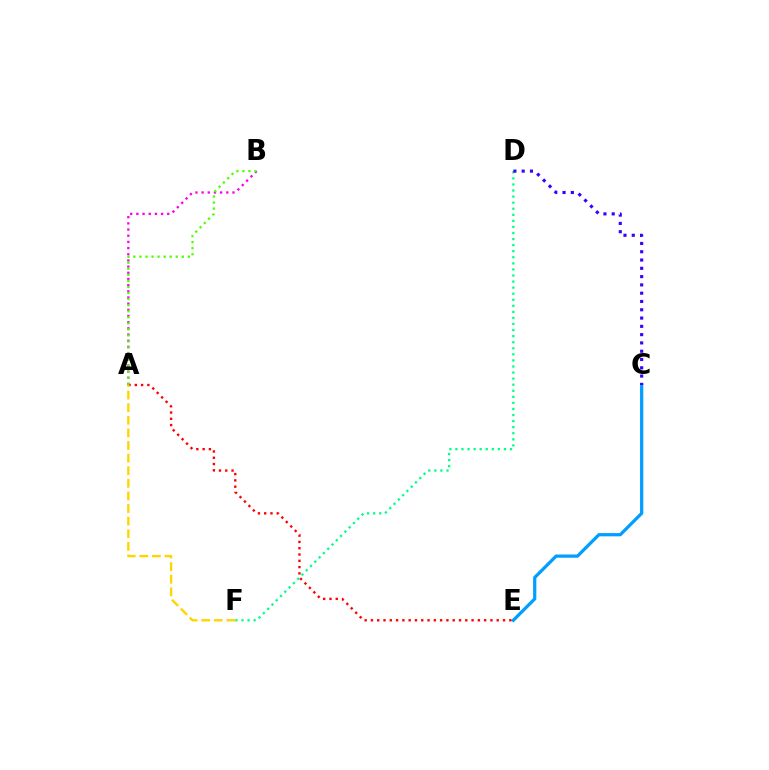{('C', 'E'): [{'color': '#009eff', 'line_style': 'solid', 'thickness': 2.33}], ('A', 'B'): [{'color': '#ff00ed', 'line_style': 'dotted', 'thickness': 1.68}, {'color': '#4fff00', 'line_style': 'dotted', 'thickness': 1.65}], ('A', 'E'): [{'color': '#ff0000', 'line_style': 'dotted', 'thickness': 1.71}], ('D', 'F'): [{'color': '#00ff86', 'line_style': 'dotted', 'thickness': 1.65}], ('A', 'F'): [{'color': '#ffd500', 'line_style': 'dashed', 'thickness': 1.71}], ('C', 'D'): [{'color': '#3700ff', 'line_style': 'dotted', 'thickness': 2.25}]}